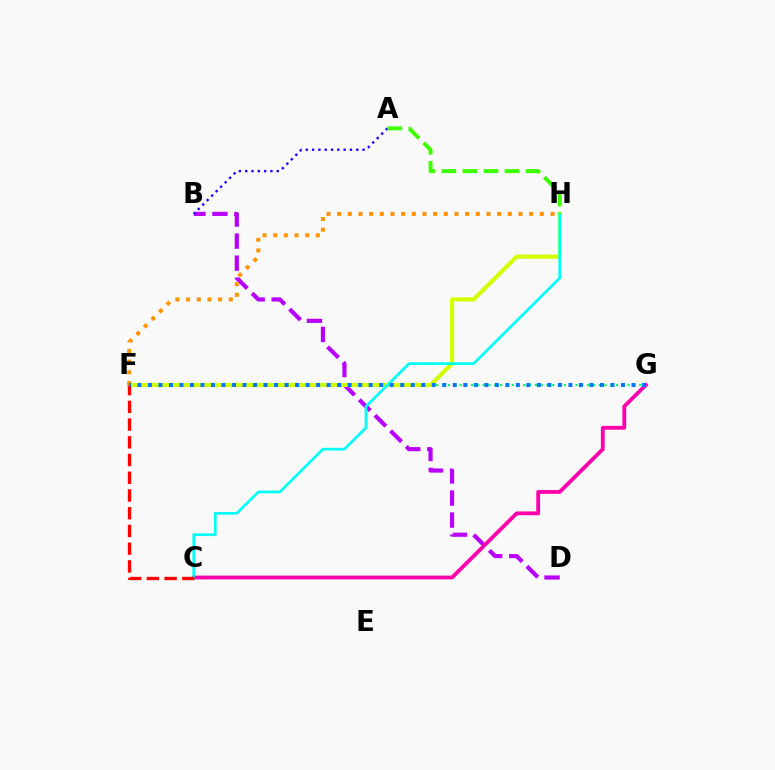{('B', 'D'): [{'color': '#b900ff', 'line_style': 'dashed', 'thickness': 2.99}], ('F', 'G'): [{'color': '#00ff5c', 'line_style': 'dotted', 'thickness': 1.57}, {'color': '#0074ff', 'line_style': 'dotted', 'thickness': 2.86}], ('F', 'H'): [{'color': '#d1ff00', 'line_style': 'solid', 'thickness': 2.99}, {'color': '#ff9400', 'line_style': 'dotted', 'thickness': 2.9}], ('C', 'G'): [{'color': '#ff00ac', 'line_style': 'solid', 'thickness': 2.75}], ('C', 'H'): [{'color': '#00fff6', 'line_style': 'solid', 'thickness': 1.95}], ('A', 'B'): [{'color': '#2500ff', 'line_style': 'dotted', 'thickness': 1.71}], ('C', 'F'): [{'color': '#ff0000', 'line_style': 'dashed', 'thickness': 2.41}], ('A', 'H'): [{'color': '#3dff00', 'line_style': 'dashed', 'thickness': 2.86}]}